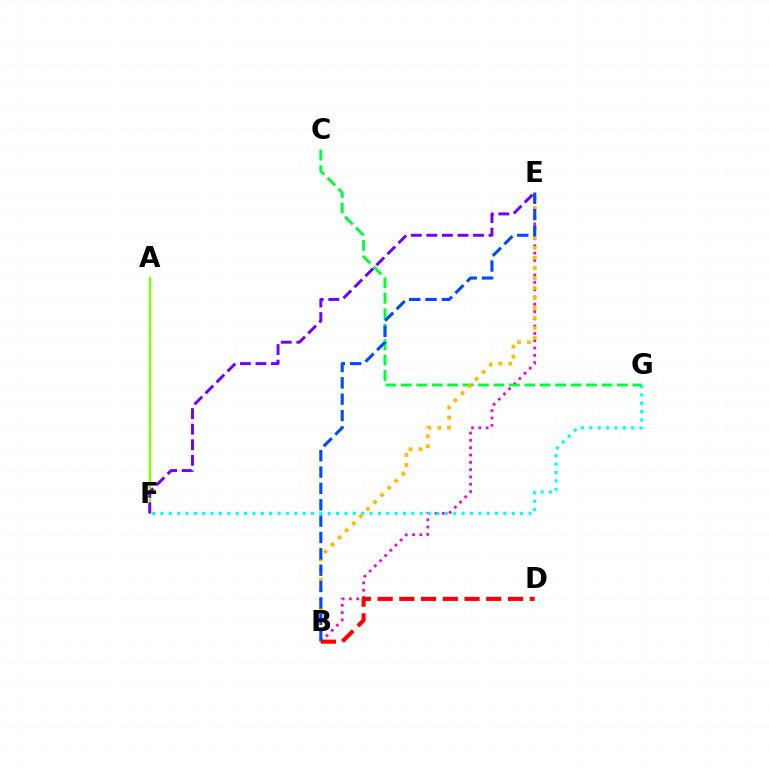{('B', 'E'): [{'color': '#ff00cf', 'line_style': 'dotted', 'thickness': 1.98}, {'color': '#ffbd00', 'line_style': 'dotted', 'thickness': 2.72}, {'color': '#004bff', 'line_style': 'dashed', 'thickness': 2.22}], ('F', 'G'): [{'color': '#00fff6', 'line_style': 'dotted', 'thickness': 2.27}], ('C', 'G'): [{'color': '#00ff39', 'line_style': 'dashed', 'thickness': 2.1}], ('A', 'F'): [{'color': '#84ff00', 'line_style': 'solid', 'thickness': 1.76}], ('B', 'D'): [{'color': '#ff0000', 'line_style': 'dashed', 'thickness': 2.95}], ('E', 'F'): [{'color': '#7200ff', 'line_style': 'dashed', 'thickness': 2.11}]}